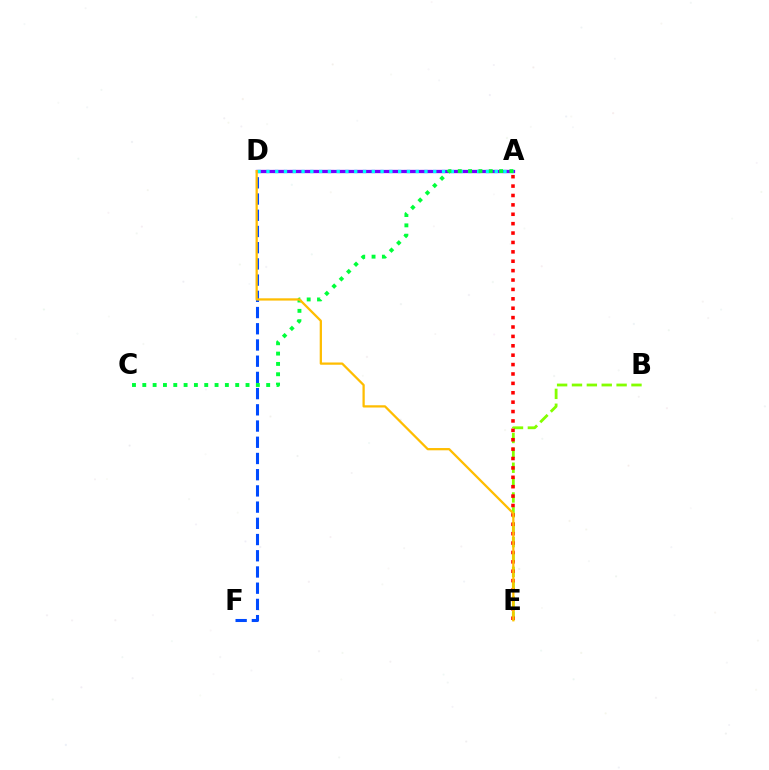{('D', 'F'): [{'color': '#004bff', 'line_style': 'dashed', 'thickness': 2.2}], ('A', 'D'): [{'color': '#ff00cf', 'line_style': 'dashed', 'thickness': 2.22}, {'color': '#7200ff', 'line_style': 'solid', 'thickness': 2.34}, {'color': '#00fff6', 'line_style': 'dotted', 'thickness': 2.39}], ('B', 'E'): [{'color': '#84ff00', 'line_style': 'dashed', 'thickness': 2.02}], ('A', 'E'): [{'color': '#ff0000', 'line_style': 'dotted', 'thickness': 2.55}], ('A', 'C'): [{'color': '#00ff39', 'line_style': 'dotted', 'thickness': 2.8}], ('D', 'E'): [{'color': '#ffbd00', 'line_style': 'solid', 'thickness': 1.63}]}